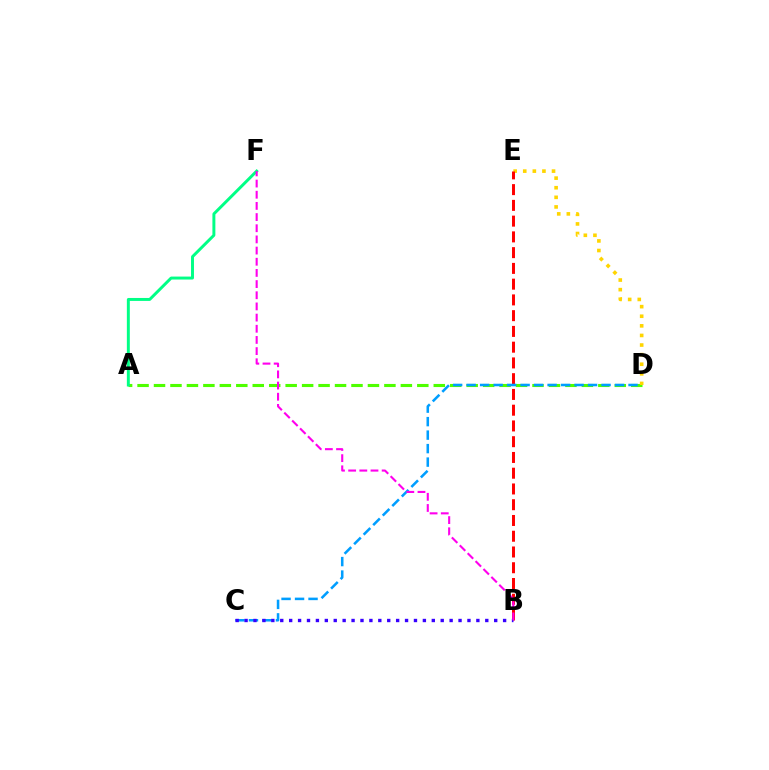{('A', 'D'): [{'color': '#4fff00', 'line_style': 'dashed', 'thickness': 2.24}], ('D', 'E'): [{'color': '#ffd500', 'line_style': 'dotted', 'thickness': 2.61}], ('A', 'F'): [{'color': '#00ff86', 'line_style': 'solid', 'thickness': 2.13}], ('B', 'E'): [{'color': '#ff0000', 'line_style': 'dashed', 'thickness': 2.14}], ('C', 'D'): [{'color': '#009eff', 'line_style': 'dashed', 'thickness': 1.83}], ('B', 'C'): [{'color': '#3700ff', 'line_style': 'dotted', 'thickness': 2.42}], ('B', 'F'): [{'color': '#ff00ed', 'line_style': 'dashed', 'thickness': 1.52}]}